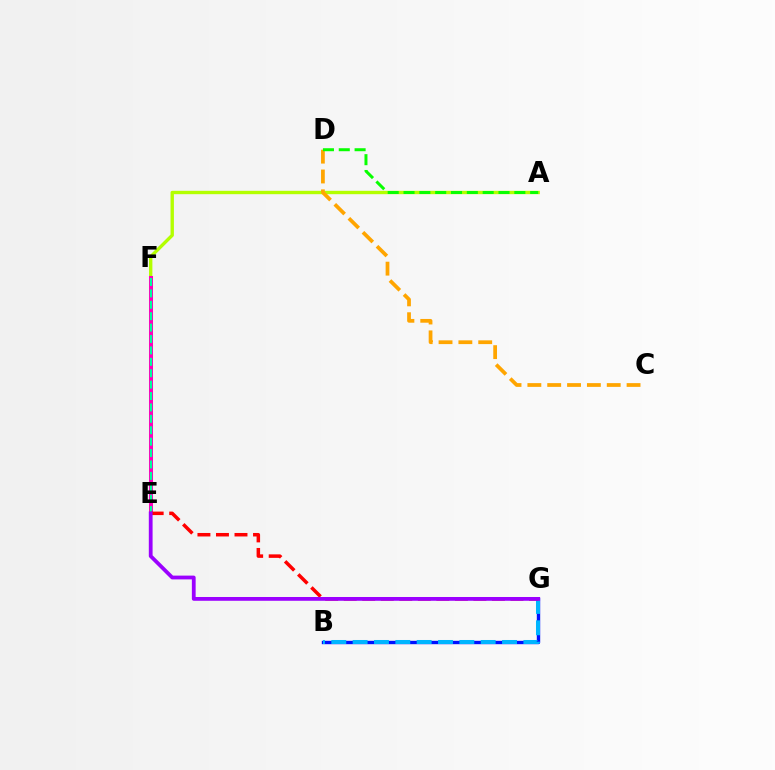{('A', 'F'): [{'color': '#b3ff00', 'line_style': 'solid', 'thickness': 2.42}], ('B', 'G'): [{'color': '#0010ff', 'line_style': 'solid', 'thickness': 2.43}, {'color': '#00b5ff', 'line_style': 'dashed', 'thickness': 2.9}], ('C', 'D'): [{'color': '#ffa500', 'line_style': 'dashed', 'thickness': 2.7}], ('E', 'F'): [{'color': '#ff00bd', 'line_style': 'solid', 'thickness': 2.89}, {'color': '#00ff9d', 'line_style': 'dashed', 'thickness': 1.55}], ('E', 'G'): [{'color': '#ff0000', 'line_style': 'dashed', 'thickness': 2.52}, {'color': '#9b00ff', 'line_style': 'solid', 'thickness': 2.72}], ('A', 'D'): [{'color': '#08ff00', 'line_style': 'dashed', 'thickness': 2.15}]}